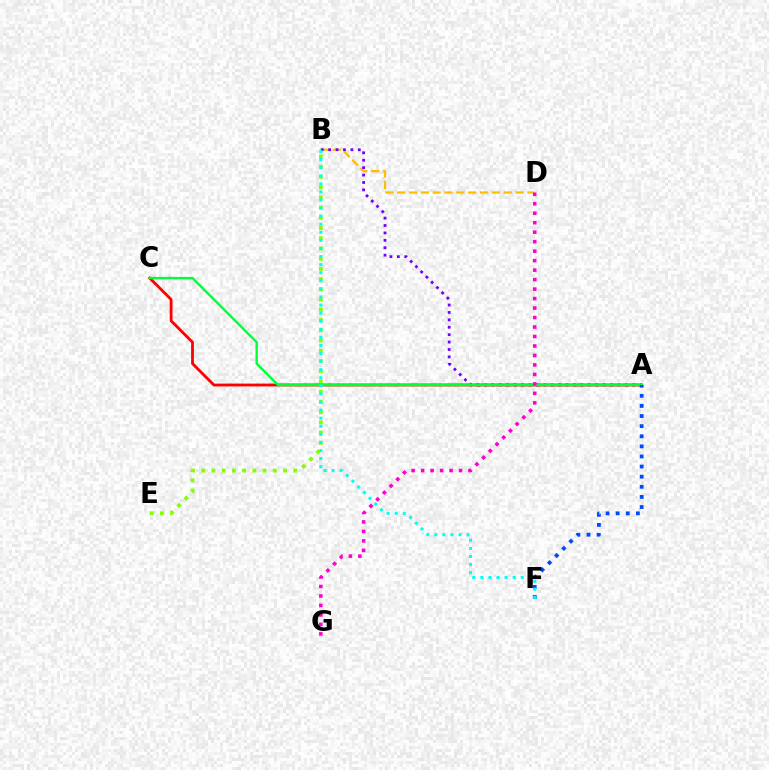{('B', 'D'): [{'color': '#ffbd00', 'line_style': 'dashed', 'thickness': 1.61}], ('A', 'B'): [{'color': '#7200ff', 'line_style': 'dotted', 'thickness': 2.01}], ('B', 'E'): [{'color': '#84ff00', 'line_style': 'dotted', 'thickness': 2.78}], ('A', 'C'): [{'color': '#ff0000', 'line_style': 'solid', 'thickness': 2.03}, {'color': '#00ff39', 'line_style': 'solid', 'thickness': 1.71}], ('A', 'F'): [{'color': '#004bff', 'line_style': 'dotted', 'thickness': 2.75}], ('B', 'F'): [{'color': '#00fff6', 'line_style': 'dotted', 'thickness': 2.2}], ('D', 'G'): [{'color': '#ff00cf', 'line_style': 'dotted', 'thickness': 2.58}]}